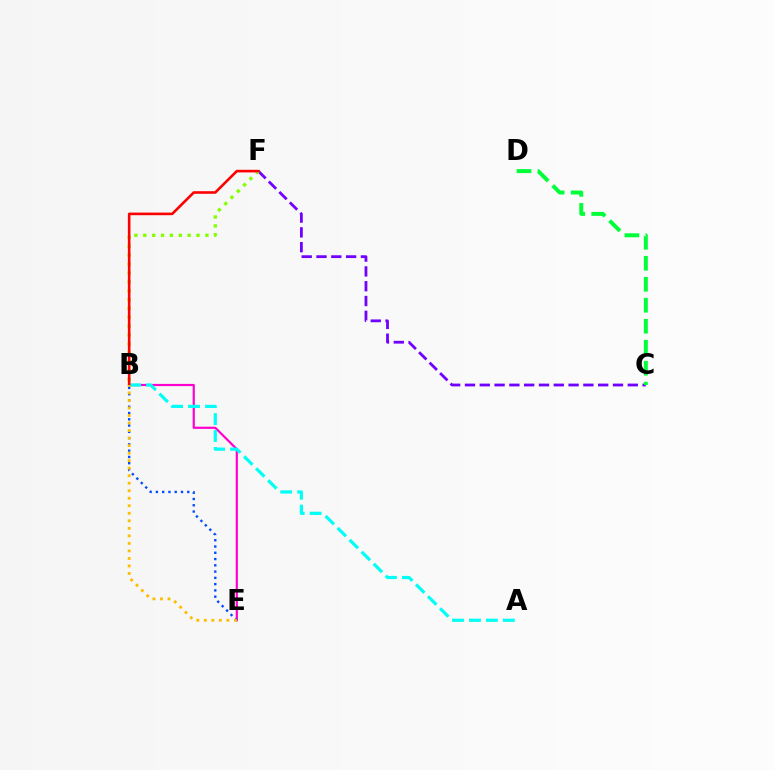{('C', 'F'): [{'color': '#7200ff', 'line_style': 'dashed', 'thickness': 2.01}], ('C', 'D'): [{'color': '#00ff39', 'line_style': 'dashed', 'thickness': 2.85}], ('B', 'E'): [{'color': '#ff00cf', 'line_style': 'solid', 'thickness': 1.57}, {'color': '#004bff', 'line_style': 'dotted', 'thickness': 1.7}, {'color': '#ffbd00', 'line_style': 'dotted', 'thickness': 2.04}], ('A', 'B'): [{'color': '#00fff6', 'line_style': 'dashed', 'thickness': 2.3}], ('B', 'F'): [{'color': '#84ff00', 'line_style': 'dotted', 'thickness': 2.41}, {'color': '#ff0000', 'line_style': 'solid', 'thickness': 1.88}]}